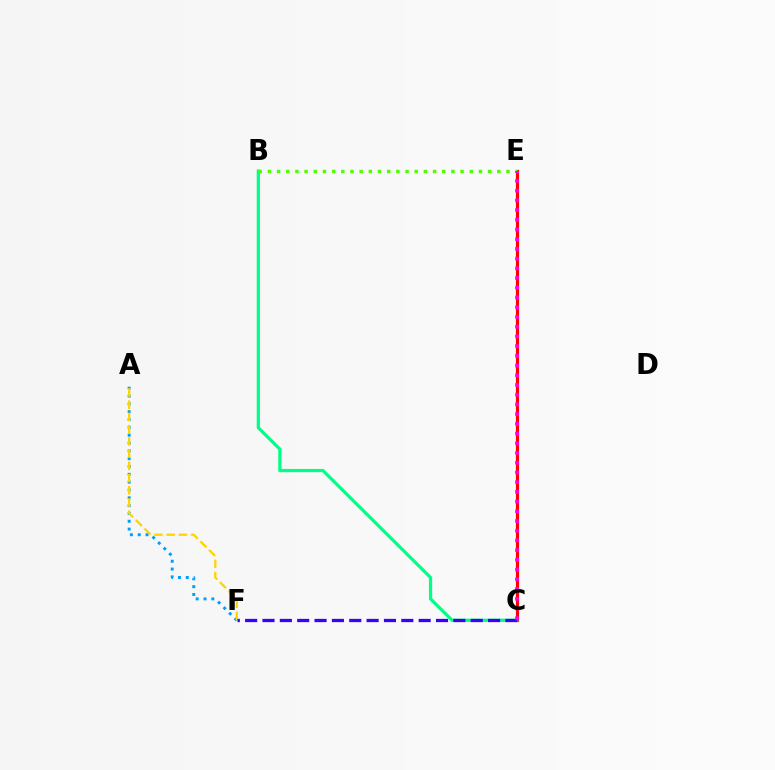{('C', 'E'): [{'color': '#ff0000', 'line_style': 'solid', 'thickness': 2.27}, {'color': '#ff00ed', 'line_style': 'dotted', 'thickness': 2.64}], ('A', 'F'): [{'color': '#009eff', 'line_style': 'dotted', 'thickness': 2.13}, {'color': '#ffd500', 'line_style': 'dashed', 'thickness': 1.66}], ('B', 'C'): [{'color': '#00ff86', 'line_style': 'solid', 'thickness': 2.33}], ('B', 'E'): [{'color': '#4fff00', 'line_style': 'dotted', 'thickness': 2.49}], ('C', 'F'): [{'color': '#3700ff', 'line_style': 'dashed', 'thickness': 2.36}]}